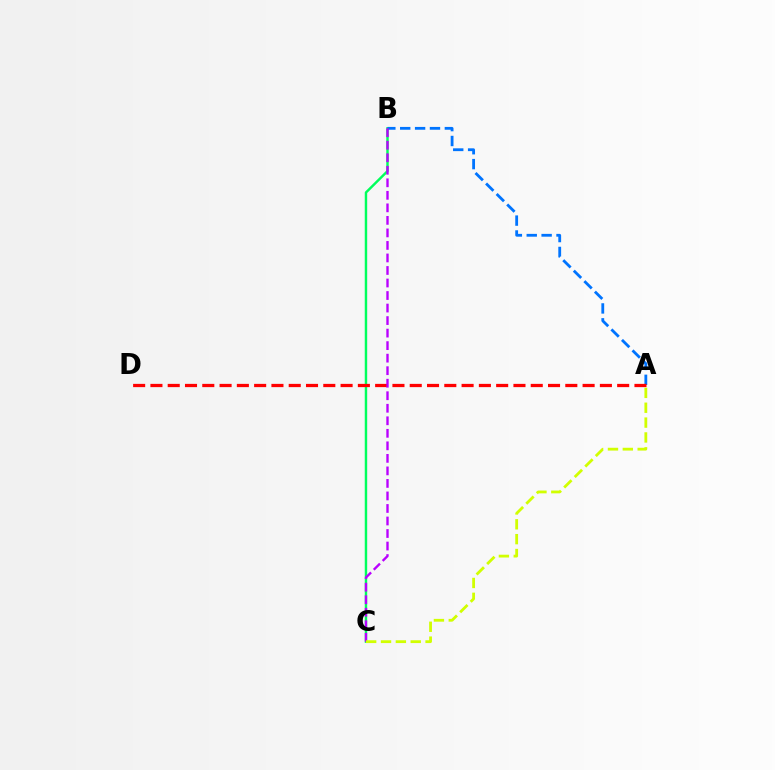{('B', 'C'): [{'color': '#00ff5c', 'line_style': 'solid', 'thickness': 1.75}, {'color': '#b900ff', 'line_style': 'dashed', 'thickness': 1.7}], ('A', 'B'): [{'color': '#0074ff', 'line_style': 'dashed', 'thickness': 2.02}], ('A', 'D'): [{'color': '#ff0000', 'line_style': 'dashed', 'thickness': 2.35}], ('A', 'C'): [{'color': '#d1ff00', 'line_style': 'dashed', 'thickness': 2.02}]}